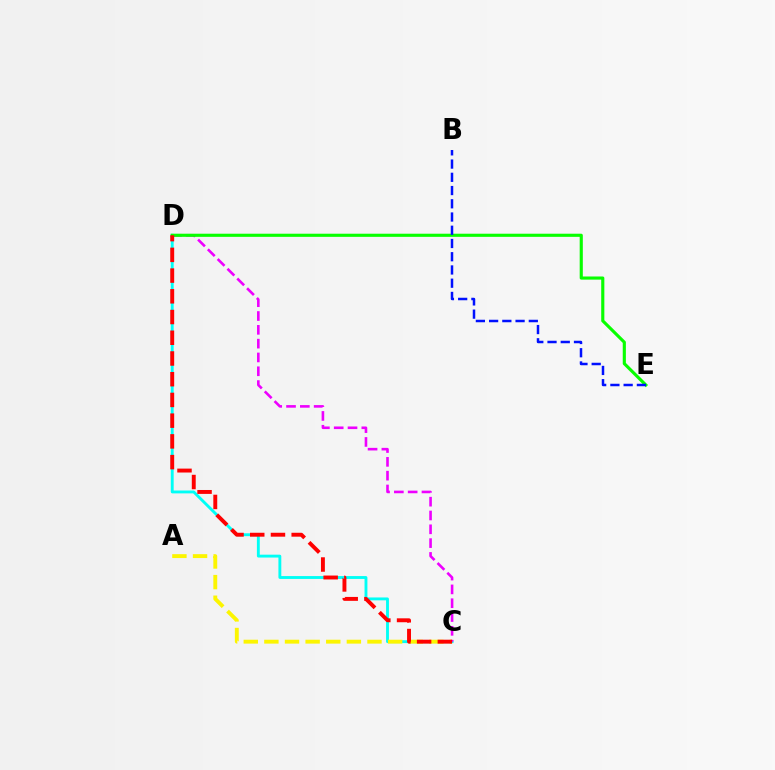{('C', 'D'): [{'color': '#00fff6', 'line_style': 'solid', 'thickness': 2.06}, {'color': '#ee00ff', 'line_style': 'dashed', 'thickness': 1.88}, {'color': '#ff0000', 'line_style': 'dashed', 'thickness': 2.82}], ('A', 'C'): [{'color': '#fcf500', 'line_style': 'dashed', 'thickness': 2.8}], ('D', 'E'): [{'color': '#08ff00', 'line_style': 'solid', 'thickness': 2.25}], ('B', 'E'): [{'color': '#0010ff', 'line_style': 'dashed', 'thickness': 1.8}]}